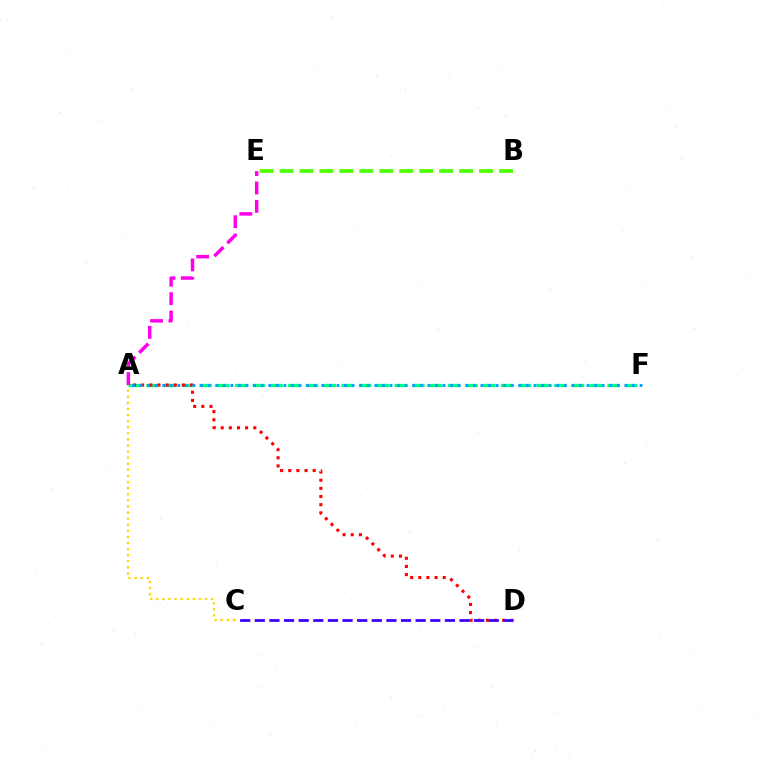{('A', 'F'): [{'color': '#00ff86', 'line_style': 'dashed', 'thickness': 2.41}, {'color': '#009eff', 'line_style': 'dotted', 'thickness': 2.06}], ('A', 'D'): [{'color': '#ff0000', 'line_style': 'dotted', 'thickness': 2.21}], ('C', 'D'): [{'color': '#3700ff', 'line_style': 'dashed', 'thickness': 1.99}], ('A', 'C'): [{'color': '#ffd500', 'line_style': 'dotted', 'thickness': 1.66}], ('A', 'E'): [{'color': '#ff00ed', 'line_style': 'dashed', 'thickness': 2.5}], ('B', 'E'): [{'color': '#4fff00', 'line_style': 'dashed', 'thickness': 2.71}]}